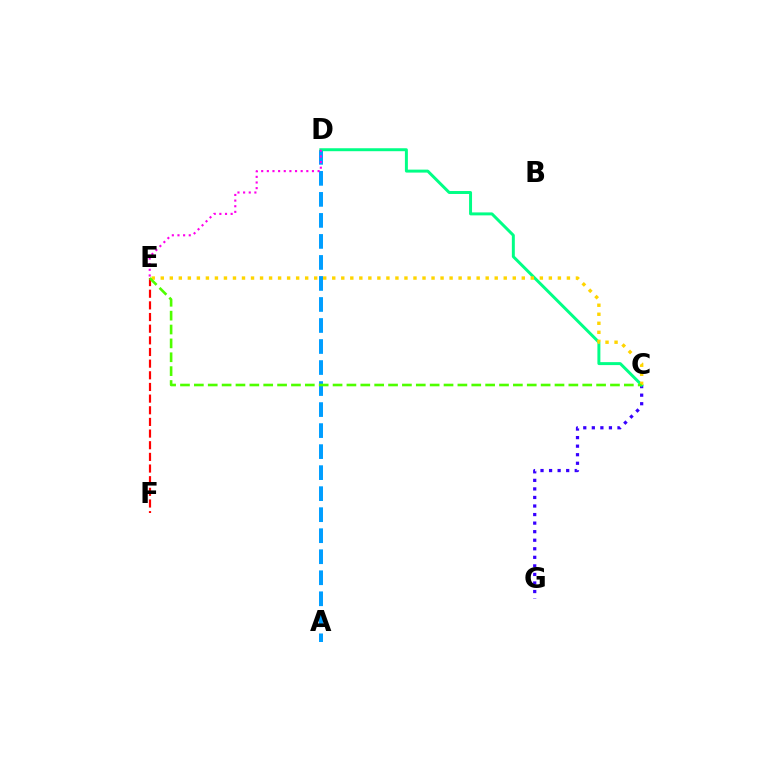{('A', 'D'): [{'color': '#009eff', 'line_style': 'dashed', 'thickness': 2.86}], ('C', 'G'): [{'color': '#3700ff', 'line_style': 'dotted', 'thickness': 2.32}], ('C', 'D'): [{'color': '#00ff86', 'line_style': 'solid', 'thickness': 2.13}], ('E', 'F'): [{'color': '#ff0000', 'line_style': 'dashed', 'thickness': 1.58}], ('C', 'E'): [{'color': '#ffd500', 'line_style': 'dotted', 'thickness': 2.45}, {'color': '#4fff00', 'line_style': 'dashed', 'thickness': 1.88}], ('D', 'E'): [{'color': '#ff00ed', 'line_style': 'dotted', 'thickness': 1.53}]}